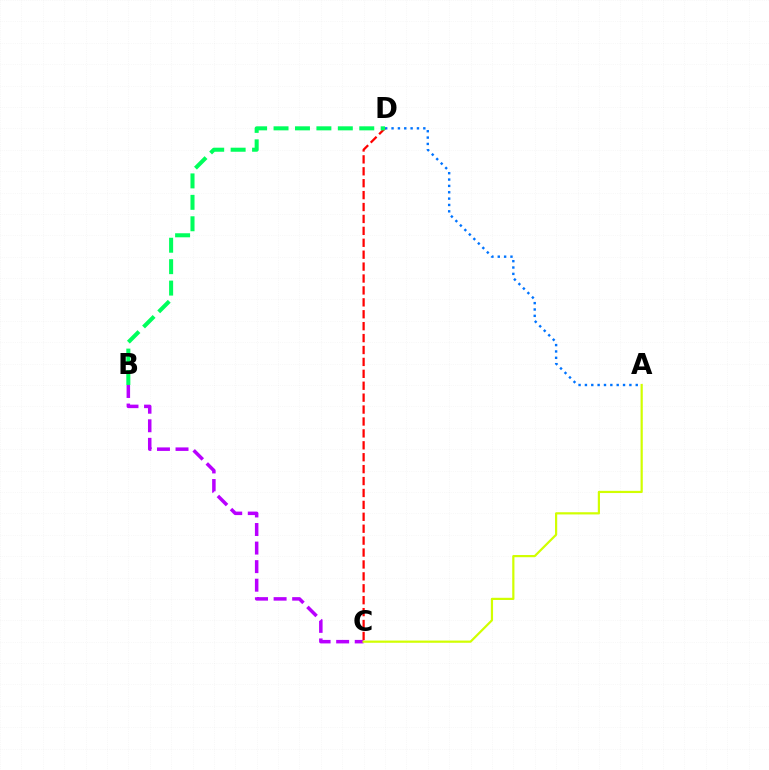{('B', 'C'): [{'color': '#b900ff', 'line_style': 'dashed', 'thickness': 2.52}], ('A', 'C'): [{'color': '#d1ff00', 'line_style': 'solid', 'thickness': 1.59}], ('A', 'D'): [{'color': '#0074ff', 'line_style': 'dotted', 'thickness': 1.73}], ('C', 'D'): [{'color': '#ff0000', 'line_style': 'dashed', 'thickness': 1.62}], ('B', 'D'): [{'color': '#00ff5c', 'line_style': 'dashed', 'thickness': 2.91}]}